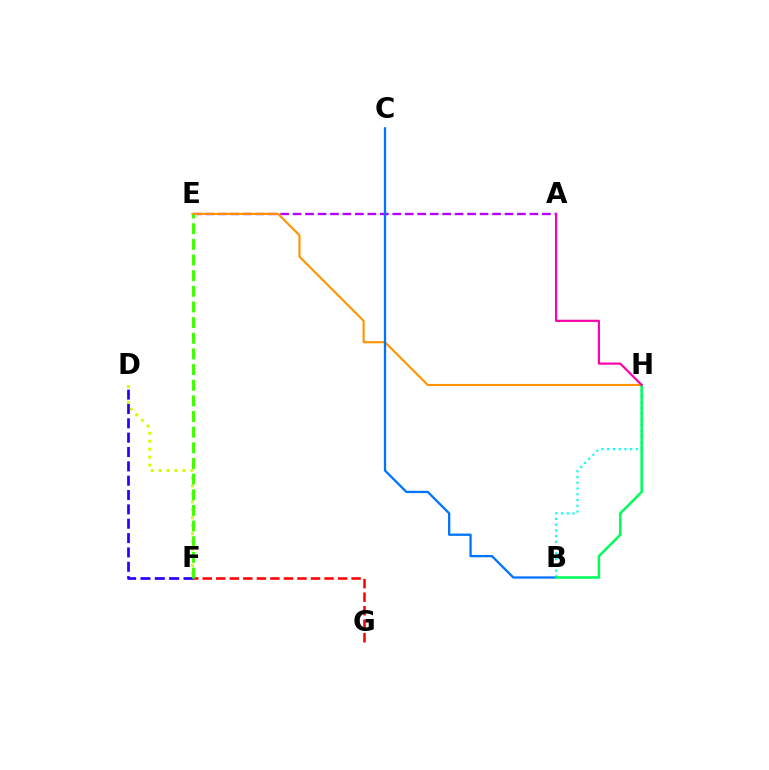{('B', 'H'): [{'color': '#00fff6', 'line_style': 'dotted', 'thickness': 1.56}, {'color': '#00ff5c', 'line_style': 'solid', 'thickness': 1.82}], ('F', 'G'): [{'color': '#ff0000', 'line_style': 'dashed', 'thickness': 1.84}], ('A', 'E'): [{'color': '#b900ff', 'line_style': 'dashed', 'thickness': 1.69}], ('E', 'H'): [{'color': '#ff9400', 'line_style': 'solid', 'thickness': 1.53}], ('B', 'C'): [{'color': '#0074ff', 'line_style': 'solid', 'thickness': 1.65}], ('D', 'F'): [{'color': '#d1ff00', 'line_style': 'dotted', 'thickness': 2.16}, {'color': '#2500ff', 'line_style': 'dashed', 'thickness': 1.95}], ('E', 'F'): [{'color': '#3dff00', 'line_style': 'dashed', 'thickness': 2.13}], ('A', 'H'): [{'color': '#ff00ac', 'line_style': 'solid', 'thickness': 1.57}]}